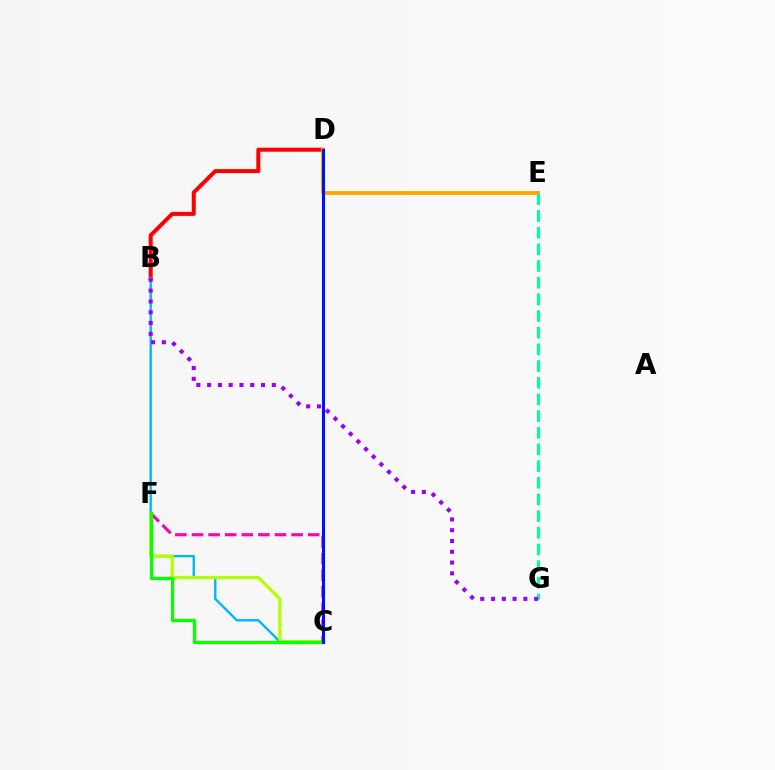{('B', 'D'): [{'color': '#ff0000', 'line_style': 'solid', 'thickness': 2.88}], ('B', 'C'): [{'color': '#00b5ff', 'line_style': 'solid', 'thickness': 1.7}], ('D', 'E'): [{'color': '#ffa500', 'line_style': 'solid', 'thickness': 2.75}], ('C', 'F'): [{'color': '#b3ff00', 'line_style': 'solid', 'thickness': 2.31}, {'color': '#ff00bd', 'line_style': 'dashed', 'thickness': 2.26}, {'color': '#08ff00', 'line_style': 'solid', 'thickness': 2.31}], ('E', 'G'): [{'color': '#00ff9d', 'line_style': 'dashed', 'thickness': 2.27}], ('B', 'G'): [{'color': '#9b00ff', 'line_style': 'dotted', 'thickness': 2.93}], ('C', 'D'): [{'color': '#0010ff', 'line_style': 'solid', 'thickness': 2.22}]}